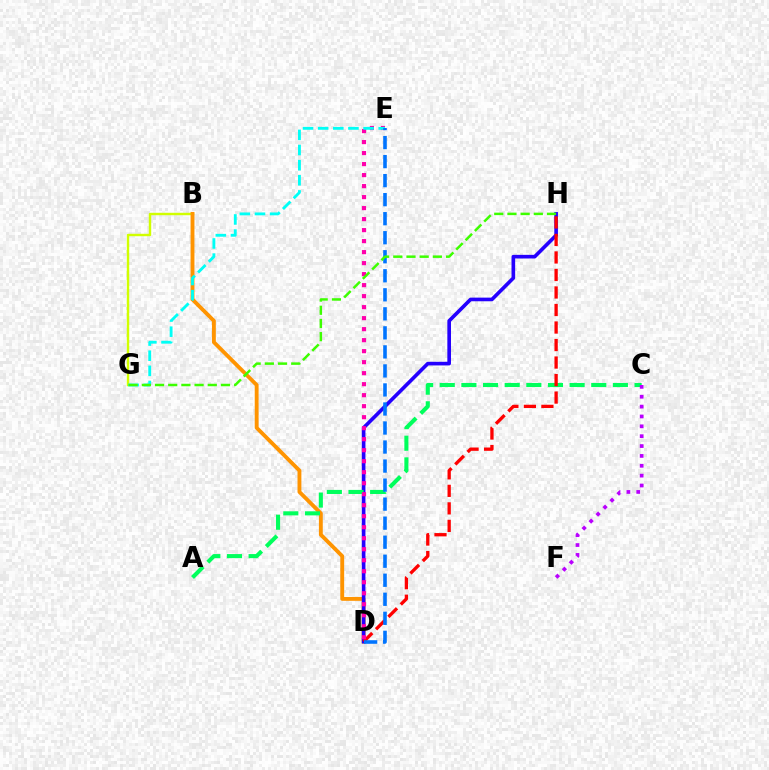{('B', 'G'): [{'color': '#d1ff00', 'line_style': 'solid', 'thickness': 1.74}], ('B', 'D'): [{'color': '#ff9400', 'line_style': 'solid', 'thickness': 2.78}], ('D', 'H'): [{'color': '#2500ff', 'line_style': 'solid', 'thickness': 2.62}, {'color': '#ff0000', 'line_style': 'dashed', 'thickness': 2.38}], ('A', 'C'): [{'color': '#00ff5c', 'line_style': 'dashed', 'thickness': 2.94}], ('D', 'E'): [{'color': '#ff00ac', 'line_style': 'dotted', 'thickness': 2.99}, {'color': '#0074ff', 'line_style': 'dashed', 'thickness': 2.59}], ('E', 'G'): [{'color': '#00fff6', 'line_style': 'dashed', 'thickness': 2.06}], ('C', 'F'): [{'color': '#b900ff', 'line_style': 'dotted', 'thickness': 2.68}], ('G', 'H'): [{'color': '#3dff00', 'line_style': 'dashed', 'thickness': 1.79}]}